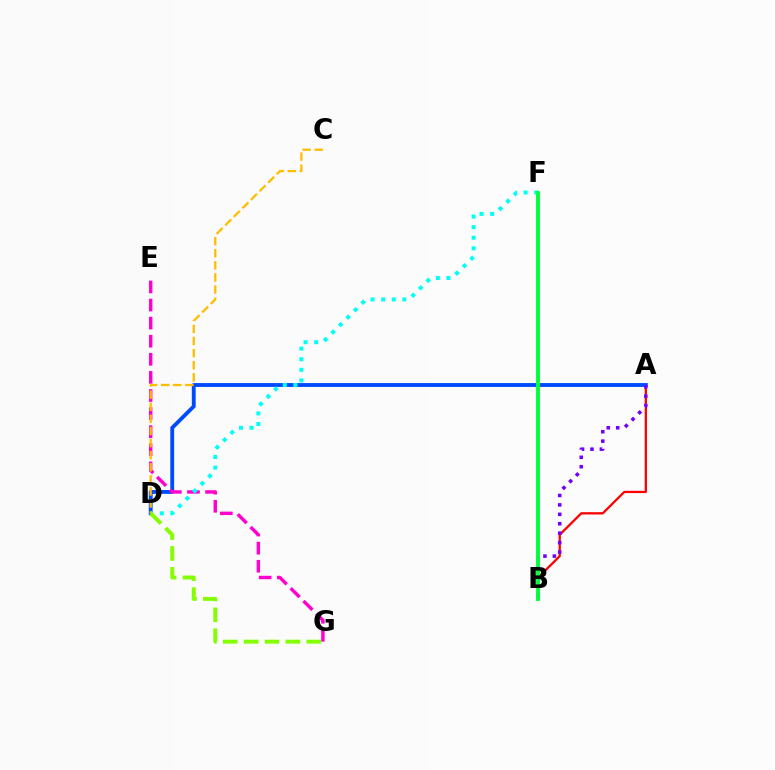{('A', 'B'): [{'color': '#ff0000', 'line_style': 'solid', 'thickness': 1.64}, {'color': '#7200ff', 'line_style': 'dotted', 'thickness': 2.56}], ('A', 'D'): [{'color': '#004bff', 'line_style': 'solid', 'thickness': 2.78}], ('E', 'G'): [{'color': '#ff00cf', 'line_style': 'dashed', 'thickness': 2.46}], ('D', 'F'): [{'color': '#00fff6', 'line_style': 'dotted', 'thickness': 2.88}], ('C', 'D'): [{'color': '#ffbd00', 'line_style': 'dashed', 'thickness': 1.64}], ('D', 'G'): [{'color': '#84ff00', 'line_style': 'dashed', 'thickness': 2.84}], ('B', 'F'): [{'color': '#00ff39', 'line_style': 'solid', 'thickness': 2.78}]}